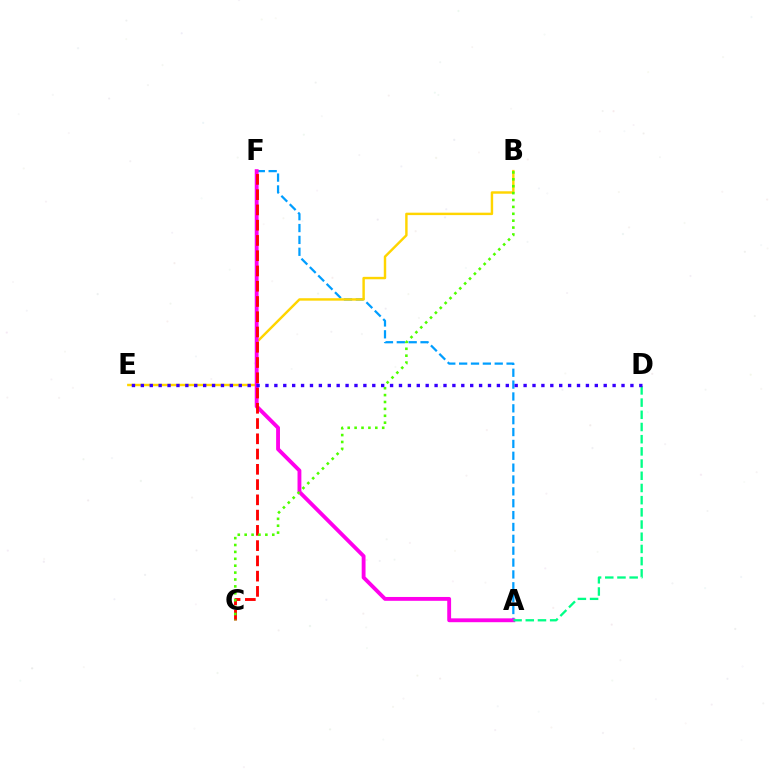{('A', 'F'): [{'color': '#009eff', 'line_style': 'dashed', 'thickness': 1.61}, {'color': '#ff00ed', 'line_style': 'solid', 'thickness': 2.77}], ('B', 'E'): [{'color': '#ffd500', 'line_style': 'solid', 'thickness': 1.75}], ('A', 'D'): [{'color': '#00ff86', 'line_style': 'dashed', 'thickness': 1.66}], ('C', 'F'): [{'color': '#ff0000', 'line_style': 'dashed', 'thickness': 2.07}], ('B', 'C'): [{'color': '#4fff00', 'line_style': 'dotted', 'thickness': 1.87}], ('D', 'E'): [{'color': '#3700ff', 'line_style': 'dotted', 'thickness': 2.42}]}